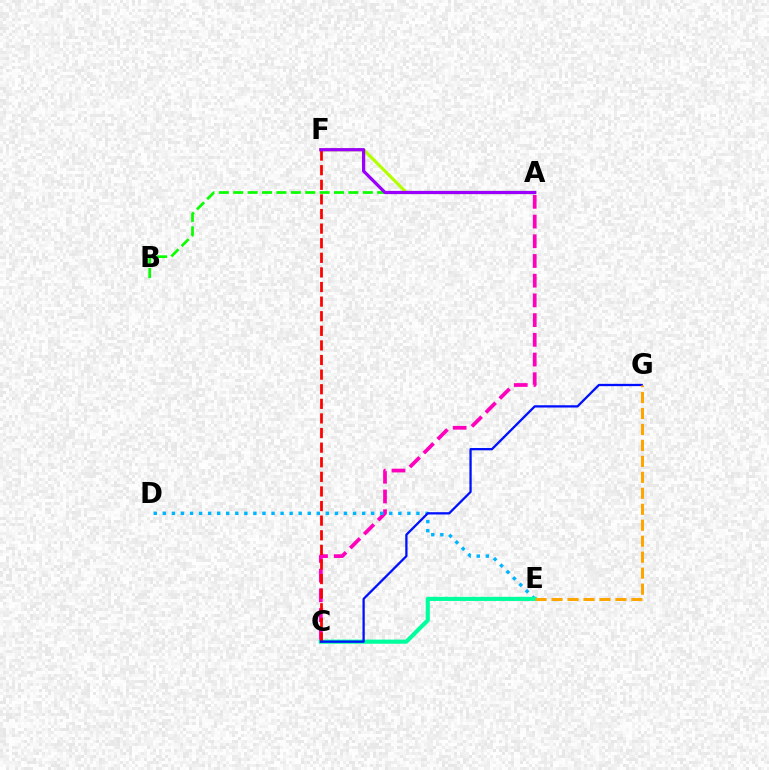{('A', 'C'): [{'color': '#ff00bd', 'line_style': 'dashed', 'thickness': 2.68}], ('A', 'F'): [{'color': '#b3ff00', 'line_style': 'solid', 'thickness': 2.26}, {'color': '#9b00ff', 'line_style': 'solid', 'thickness': 2.32}], ('D', 'E'): [{'color': '#00b5ff', 'line_style': 'dotted', 'thickness': 2.46}], ('C', 'E'): [{'color': '#00ff9d', 'line_style': 'solid', 'thickness': 2.97}], ('A', 'B'): [{'color': '#08ff00', 'line_style': 'dashed', 'thickness': 1.96}], ('C', 'F'): [{'color': '#ff0000', 'line_style': 'dashed', 'thickness': 1.98}], ('C', 'G'): [{'color': '#0010ff', 'line_style': 'solid', 'thickness': 1.65}], ('E', 'G'): [{'color': '#ffa500', 'line_style': 'dashed', 'thickness': 2.17}]}